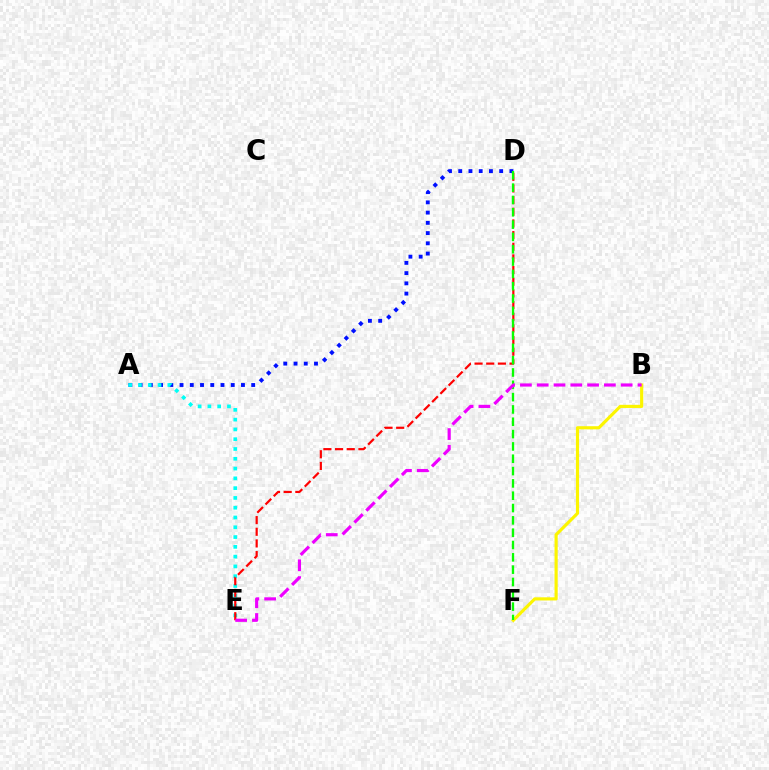{('A', 'D'): [{'color': '#0010ff', 'line_style': 'dotted', 'thickness': 2.78}], ('A', 'E'): [{'color': '#00fff6', 'line_style': 'dotted', 'thickness': 2.66}], ('D', 'E'): [{'color': '#ff0000', 'line_style': 'dashed', 'thickness': 1.58}], ('B', 'F'): [{'color': '#fcf500', 'line_style': 'solid', 'thickness': 2.27}], ('D', 'F'): [{'color': '#08ff00', 'line_style': 'dashed', 'thickness': 1.67}], ('B', 'E'): [{'color': '#ee00ff', 'line_style': 'dashed', 'thickness': 2.28}]}